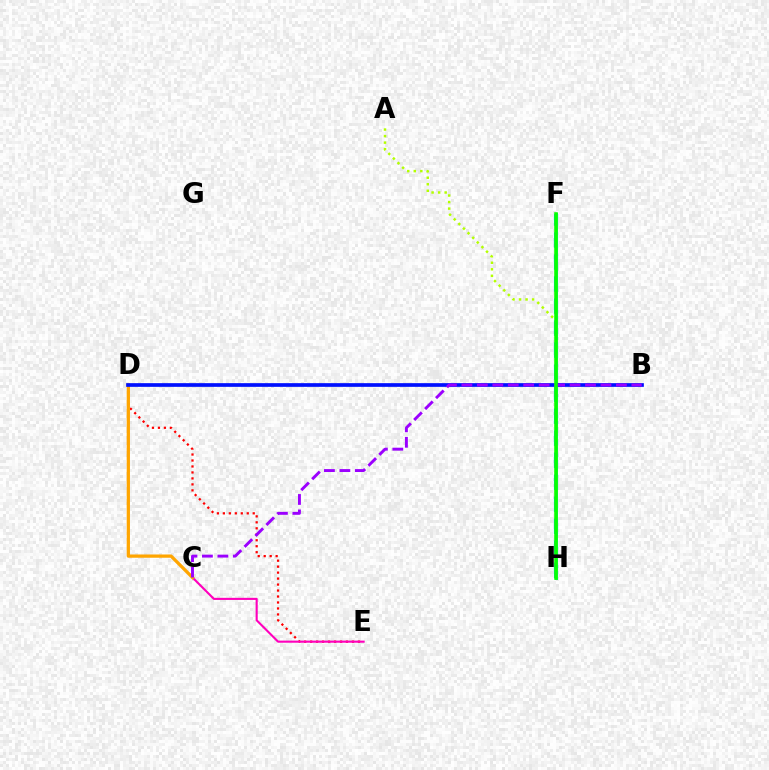{('D', 'E'): [{'color': '#ff0000', 'line_style': 'dotted', 'thickness': 1.62}], ('F', 'H'): [{'color': '#00b5ff', 'line_style': 'dashed', 'thickness': 2.99}, {'color': '#00ff9d', 'line_style': 'solid', 'thickness': 2.15}, {'color': '#08ff00', 'line_style': 'solid', 'thickness': 2.57}], ('C', 'E'): [{'color': '#ff00bd', 'line_style': 'solid', 'thickness': 1.52}], ('C', 'D'): [{'color': '#ffa500', 'line_style': 'solid', 'thickness': 2.35}], ('A', 'H'): [{'color': '#b3ff00', 'line_style': 'dotted', 'thickness': 1.78}], ('B', 'D'): [{'color': '#0010ff', 'line_style': 'solid', 'thickness': 2.65}], ('B', 'C'): [{'color': '#9b00ff', 'line_style': 'dashed', 'thickness': 2.1}]}